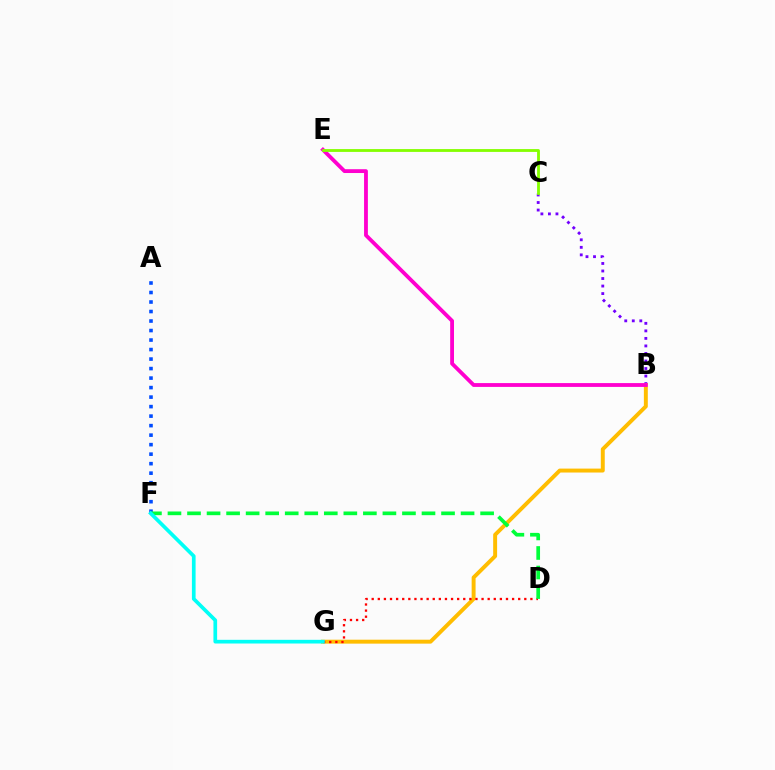{('B', 'C'): [{'color': '#7200ff', 'line_style': 'dotted', 'thickness': 2.05}], ('B', 'G'): [{'color': '#ffbd00', 'line_style': 'solid', 'thickness': 2.83}], ('D', 'G'): [{'color': '#ff0000', 'line_style': 'dotted', 'thickness': 1.66}], ('A', 'F'): [{'color': '#004bff', 'line_style': 'dotted', 'thickness': 2.58}], ('D', 'F'): [{'color': '#00ff39', 'line_style': 'dashed', 'thickness': 2.65}], ('F', 'G'): [{'color': '#00fff6', 'line_style': 'solid', 'thickness': 2.66}], ('B', 'E'): [{'color': '#ff00cf', 'line_style': 'solid', 'thickness': 2.75}], ('C', 'E'): [{'color': '#84ff00', 'line_style': 'solid', 'thickness': 2.03}]}